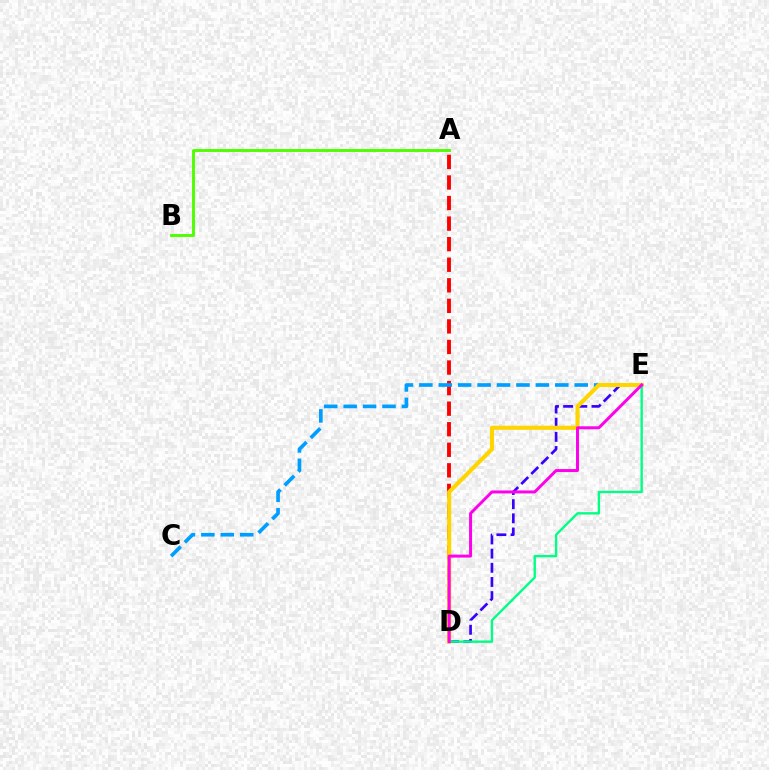{('D', 'E'): [{'color': '#3700ff', 'line_style': 'dashed', 'thickness': 1.92}, {'color': '#ffd500', 'line_style': 'solid', 'thickness': 2.95}, {'color': '#00ff86', 'line_style': 'solid', 'thickness': 1.71}, {'color': '#ff00ed', 'line_style': 'solid', 'thickness': 2.15}], ('A', 'D'): [{'color': '#ff0000', 'line_style': 'dashed', 'thickness': 2.79}], ('C', 'E'): [{'color': '#009eff', 'line_style': 'dashed', 'thickness': 2.64}], ('A', 'B'): [{'color': '#4fff00', 'line_style': 'solid', 'thickness': 2.09}]}